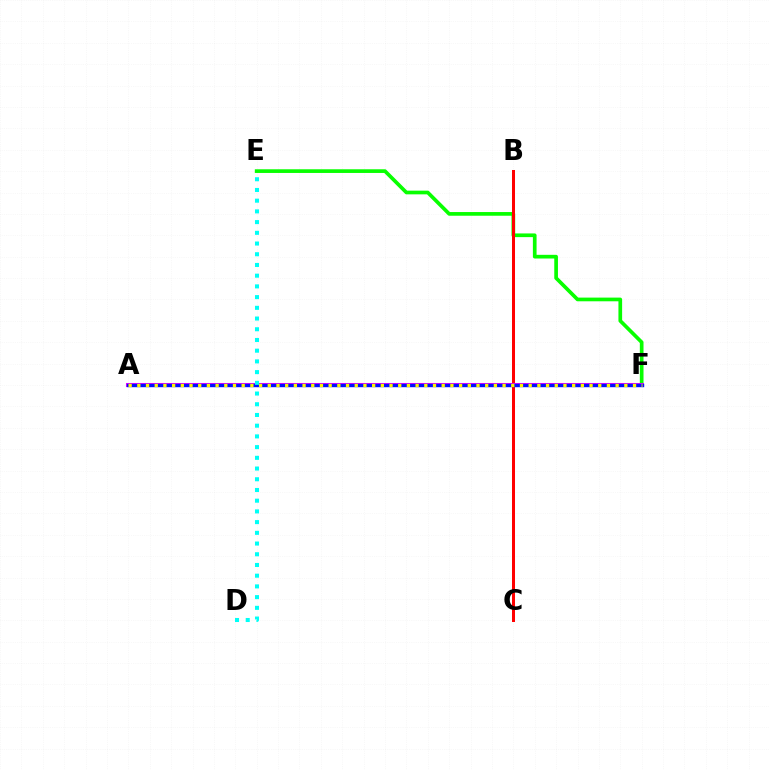{('E', 'F'): [{'color': '#08ff00', 'line_style': 'solid', 'thickness': 2.66}], ('B', 'C'): [{'color': '#ff0000', 'line_style': 'solid', 'thickness': 2.17}], ('A', 'F'): [{'color': '#ee00ff', 'line_style': 'solid', 'thickness': 2.92}, {'color': '#0010ff', 'line_style': 'solid', 'thickness': 2.43}, {'color': '#fcf500', 'line_style': 'dotted', 'thickness': 2.36}], ('D', 'E'): [{'color': '#00fff6', 'line_style': 'dotted', 'thickness': 2.91}]}